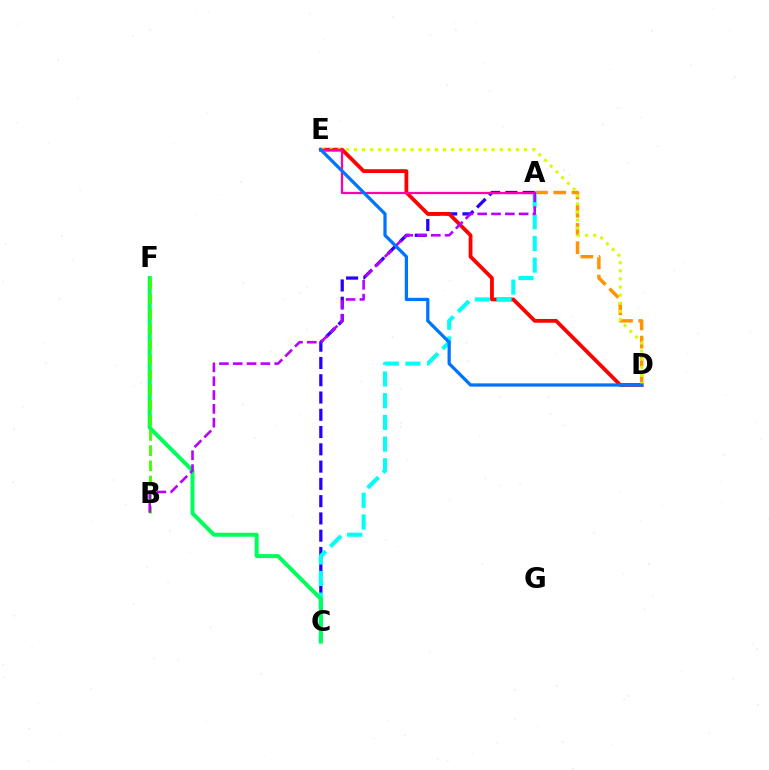{('A', 'C'): [{'color': '#2500ff', 'line_style': 'dashed', 'thickness': 2.35}, {'color': '#00fff6', 'line_style': 'dashed', 'thickness': 2.95}], ('D', 'E'): [{'color': '#ff0000', 'line_style': 'solid', 'thickness': 2.72}, {'color': '#d1ff00', 'line_style': 'dotted', 'thickness': 2.2}, {'color': '#0074ff', 'line_style': 'solid', 'thickness': 2.34}], ('A', 'D'): [{'color': '#ff9400', 'line_style': 'dashed', 'thickness': 2.48}], ('C', 'F'): [{'color': '#00ff5c', 'line_style': 'solid', 'thickness': 2.88}], ('A', 'E'): [{'color': '#ff00ac', 'line_style': 'solid', 'thickness': 1.62}], ('B', 'F'): [{'color': '#3dff00', 'line_style': 'dashed', 'thickness': 2.06}], ('A', 'B'): [{'color': '#b900ff', 'line_style': 'dashed', 'thickness': 1.88}]}